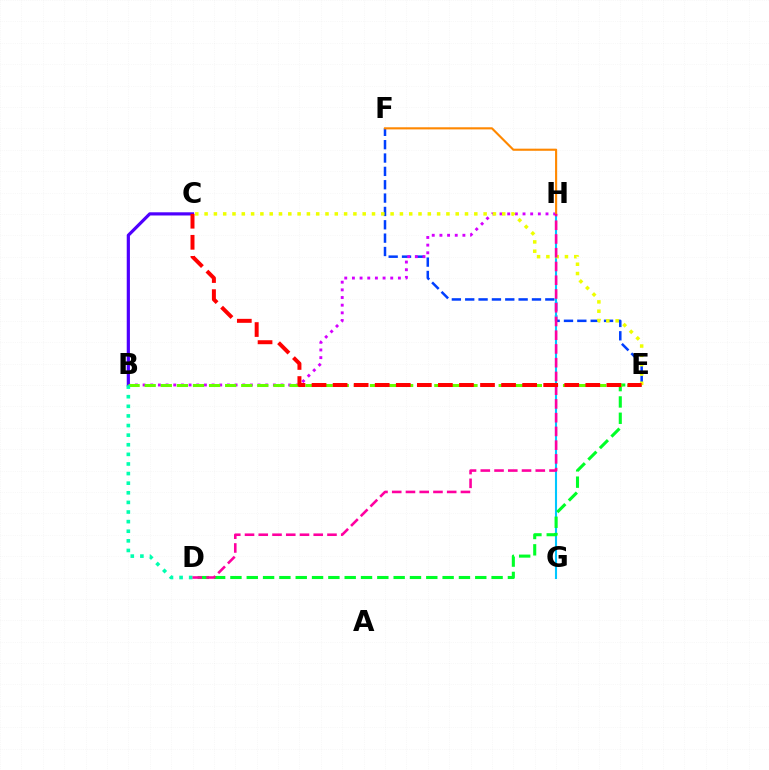{('E', 'F'): [{'color': '#003fff', 'line_style': 'dashed', 'thickness': 1.81}], ('B', 'H'): [{'color': '#d600ff', 'line_style': 'dotted', 'thickness': 2.08}], ('G', 'H'): [{'color': '#00c7ff', 'line_style': 'solid', 'thickness': 1.51}], ('B', 'C'): [{'color': '#4f00ff', 'line_style': 'solid', 'thickness': 2.3}], ('D', 'E'): [{'color': '#00ff27', 'line_style': 'dashed', 'thickness': 2.22}], ('C', 'E'): [{'color': '#eeff00', 'line_style': 'dotted', 'thickness': 2.53}, {'color': '#ff0000', 'line_style': 'dashed', 'thickness': 2.86}], ('F', 'H'): [{'color': '#ff8800', 'line_style': 'solid', 'thickness': 1.53}], ('B', 'E'): [{'color': '#66ff00', 'line_style': 'dashed', 'thickness': 2.19}], ('B', 'D'): [{'color': '#00ffaf', 'line_style': 'dotted', 'thickness': 2.61}], ('D', 'H'): [{'color': '#ff00a0', 'line_style': 'dashed', 'thickness': 1.87}]}